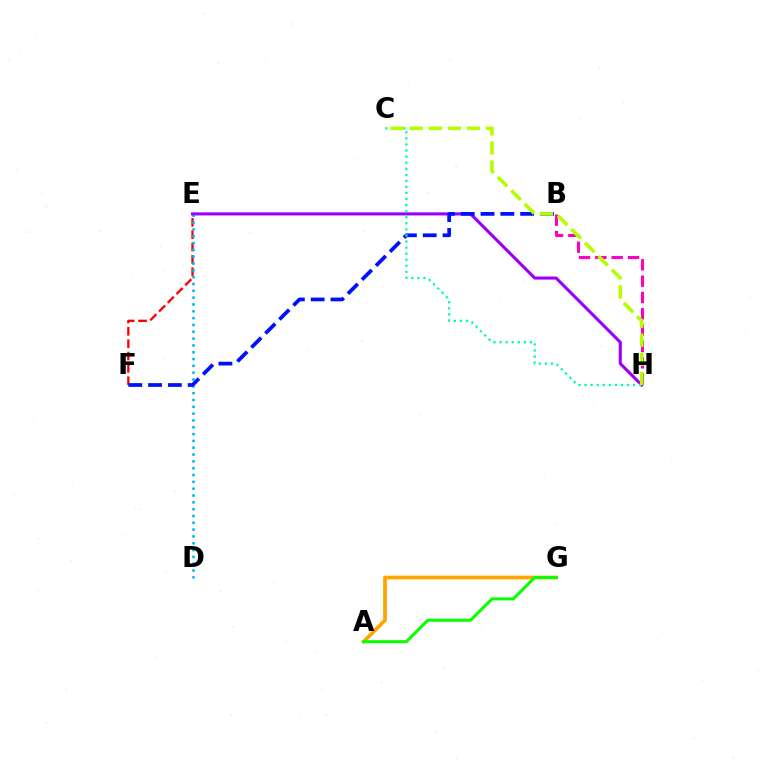{('E', 'F'): [{'color': '#ff0000', 'line_style': 'dashed', 'thickness': 1.68}], ('D', 'E'): [{'color': '#00b5ff', 'line_style': 'dotted', 'thickness': 1.85}], ('A', 'G'): [{'color': '#ffa500', 'line_style': 'solid', 'thickness': 2.68}, {'color': '#08ff00', 'line_style': 'solid', 'thickness': 2.17}], ('E', 'H'): [{'color': '#9b00ff', 'line_style': 'solid', 'thickness': 2.22}], ('B', 'H'): [{'color': '#ff00bd', 'line_style': 'dashed', 'thickness': 2.22}], ('B', 'F'): [{'color': '#0010ff', 'line_style': 'dashed', 'thickness': 2.69}], ('C', 'H'): [{'color': '#00ff9d', 'line_style': 'dotted', 'thickness': 1.65}, {'color': '#b3ff00', 'line_style': 'dashed', 'thickness': 2.59}]}